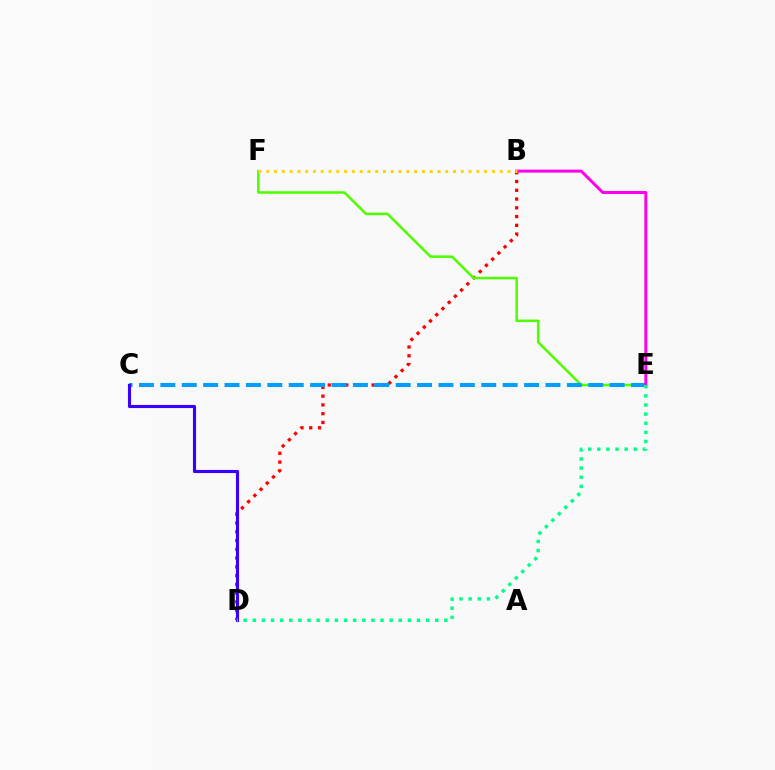{('B', 'D'): [{'color': '#ff0000', 'line_style': 'dotted', 'thickness': 2.38}], ('E', 'F'): [{'color': '#4fff00', 'line_style': 'solid', 'thickness': 1.83}], ('C', 'E'): [{'color': '#009eff', 'line_style': 'dashed', 'thickness': 2.91}], ('B', 'E'): [{'color': '#ff00ed', 'line_style': 'solid', 'thickness': 2.14}], ('B', 'F'): [{'color': '#ffd500', 'line_style': 'dotted', 'thickness': 2.11}], ('C', 'D'): [{'color': '#3700ff', 'line_style': 'solid', 'thickness': 2.24}], ('D', 'E'): [{'color': '#00ff86', 'line_style': 'dotted', 'thickness': 2.48}]}